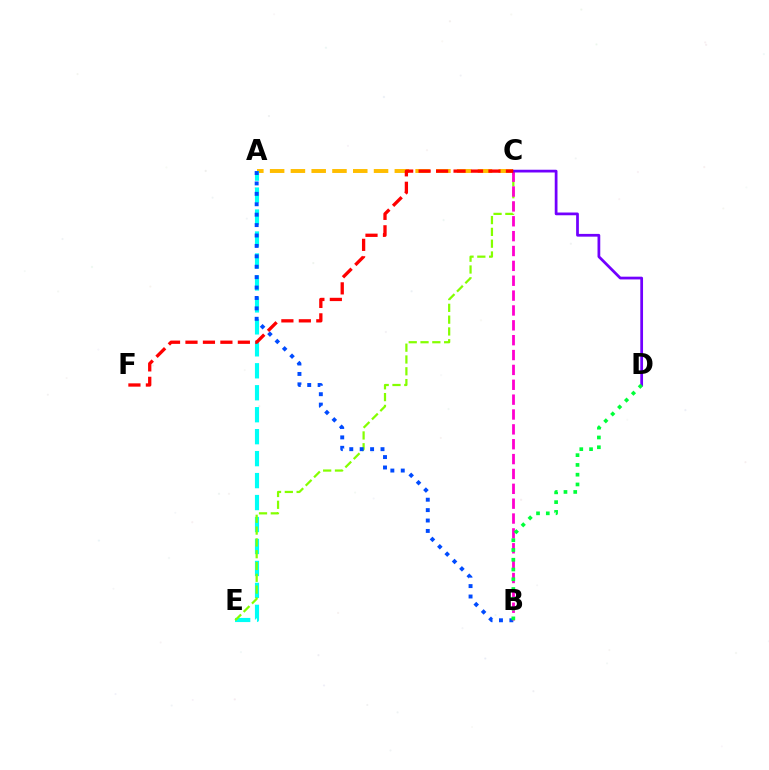{('A', 'C'): [{'color': '#ffbd00', 'line_style': 'dashed', 'thickness': 2.82}], ('A', 'E'): [{'color': '#00fff6', 'line_style': 'dashed', 'thickness': 2.98}], ('C', 'E'): [{'color': '#84ff00', 'line_style': 'dashed', 'thickness': 1.6}], ('A', 'B'): [{'color': '#004bff', 'line_style': 'dotted', 'thickness': 2.83}], ('B', 'C'): [{'color': '#ff00cf', 'line_style': 'dashed', 'thickness': 2.02}], ('C', 'D'): [{'color': '#7200ff', 'line_style': 'solid', 'thickness': 1.98}], ('C', 'F'): [{'color': '#ff0000', 'line_style': 'dashed', 'thickness': 2.37}], ('B', 'D'): [{'color': '#00ff39', 'line_style': 'dotted', 'thickness': 2.65}]}